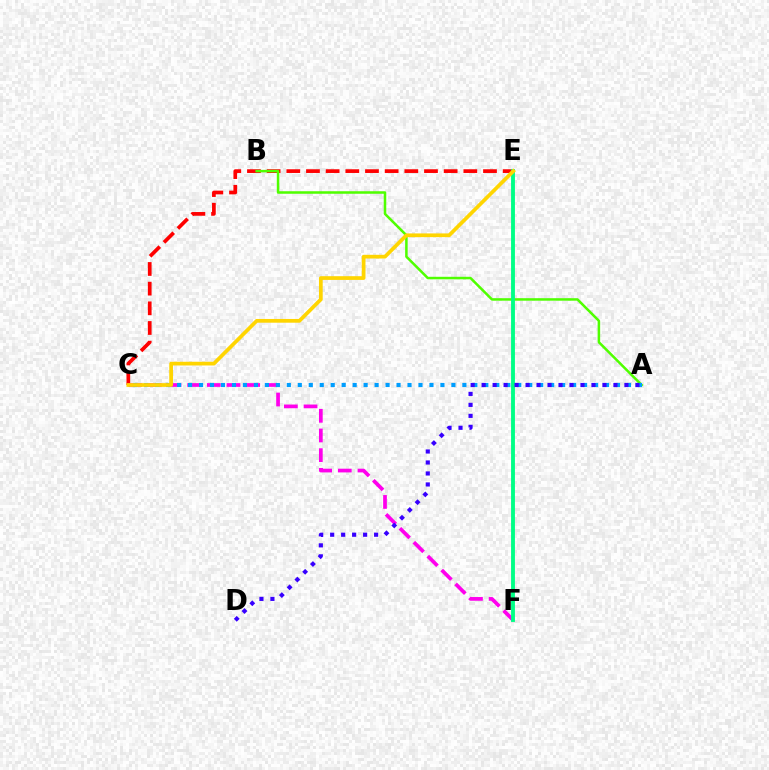{('C', 'E'): [{'color': '#ff0000', 'line_style': 'dashed', 'thickness': 2.67}, {'color': '#ffd500', 'line_style': 'solid', 'thickness': 2.68}], ('C', 'F'): [{'color': '#ff00ed', 'line_style': 'dashed', 'thickness': 2.67}], ('A', 'B'): [{'color': '#4fff00', 'line_style': 'solid', 'thickness': 1.82}], ('A', 'C'): [{'color': '#009eff', 'line_style': 'dotted', 'thickness': 2.98}], ('E', 'F'): [{'color': '#00ff86', 'line_style': 'solid', 'thickness': 2.78}], ('A', 'D'): [{'color': '#3700ff', 'line_style': 'dotted', 'thickness': 2.98}]}